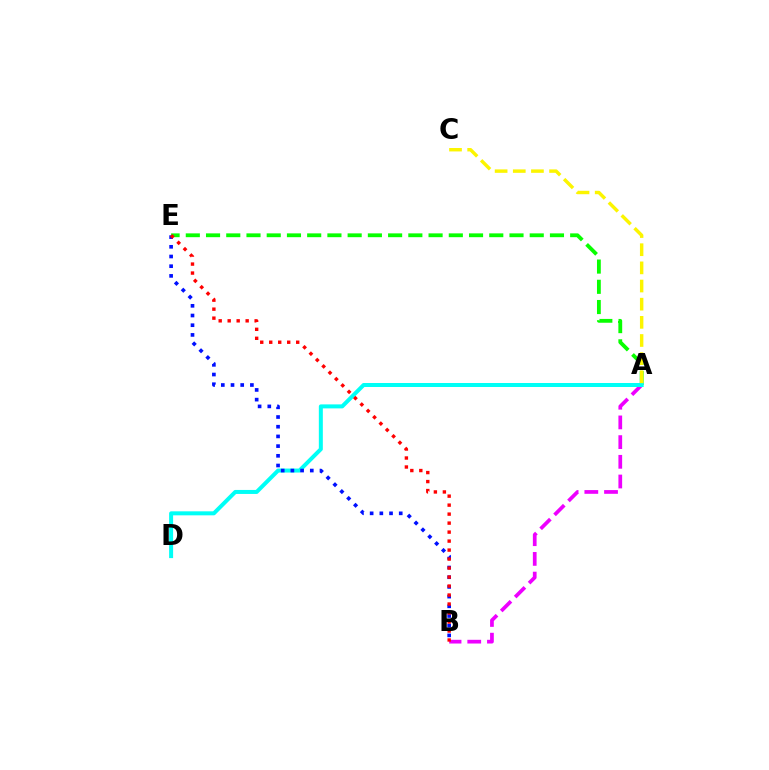{('A', 'B'): [{'color': '#ee00ff', 'line_style': 'dashed', 'thickness': 2.68}], ('A', 'E'): [{'color': '#08ff00', 'line_style': 'dashed', 'thickness': 2.75}], ('A', 'D'): [{'color': '#00fff6', 'line_style': 'solid', 'thickness': 2.88}], ('A', 'C'): [{'color': '#fcf500', 'line_style': 'dashed', 'thickness': 2.47}], ('B', 'E'): [{'color': '#0010ff', 'line_style': 'dotted', 'thickness': 2.63}, {'color': '#ff0000', 'line_style': 'dotted', 'thickness': 2.44}]}